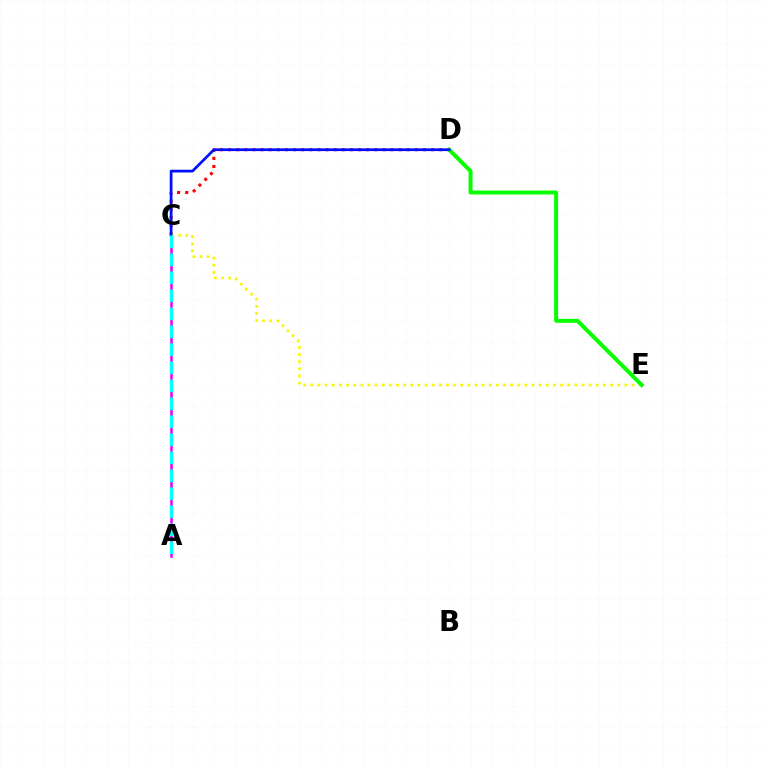{('C', 'D'): [{'color': '#ff0000', 'line_style': 'dotted', 'thickness': 2.21}, {'color': '#0010ff', 'line_style': 'solid', 'thickness': 1.97}], ('A', 'C'): [{'color': '#ee00ff', 'line_style': 'solid', 'thickness': 1.83}, {'color': '#00fff6', 'line_style': 'dashed', 'thickness': 2.45}], ('C', 'E'): [{'color': '#fcf500', 'line_style': 'dotted', 'thickness': 1.94}], ('D', 'E'): [{'color': '#08ff00', 'line_style': 'solid', 'thickness': 2.86}]}